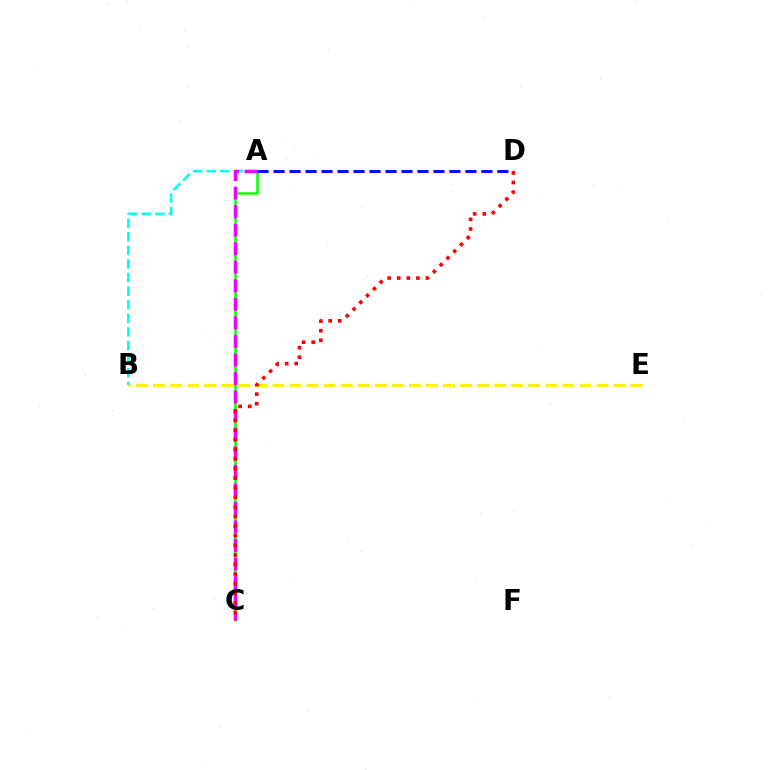{('B', 'E'): [{'color': '#fcf500', 'line_style': 'dashed', 'thickness': 2.32}], ('A', 'B'): [{'color': '#00fff6', 'line_style': 'dashed', 'thickness': 1.85}], ('A', 'C'): [{'color': '#08ff00', 'line_style': 'solid', 'thickness': 1.8}, {'color': '#ee00ff', 'line_style': 'dashed', 'thickness': 2.52}], ('A', 'D'): [{'color': '#0010ff', 'line_style': 'dashed', 'thickness': 2.17}], ('C', 'D'): [{'color': '#ff0000', 'line_style': 'dotted', 'thickness': 2.6}]}